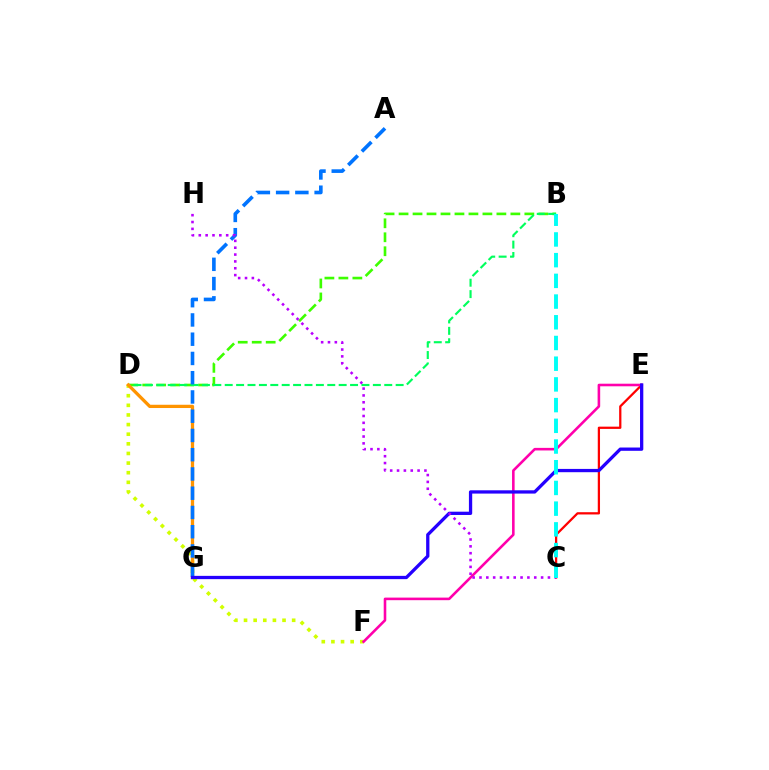{('D', 'F'): [{'color': '#d1ff00', 'line_style': 'dotted', 'thickness': 2.62}], ('B', 'D'): [{'color': '#3dff00', 'line_style': 'dashed', 'thickness': 1.9}, {'color': '#00ff5c', 'line_style': 'dashed', 'thickness': 1.55}], ('C', 'E'): [{'color': '#ff0000', 'line_style': 'solid', 'thickness': 1.63}], ('D', 'G'): [{'color': '#ff9400', 'line_style': 'solid', 'thickness': 2.35}], ('A', 'G'): [{'color': '#0074ff', 'line_style': 'dashed', 'thickness': 2.62}], ('E', 'F'): [{'color': '#ff00ac', 'line_style': 'solid', 'thickness': 1.86}], ('E', 'G'): [{'color': '#2500ff', 'line_style': 'solid', 'thickness': 2.36}], ('C', 'H'): [{'color': '#b900ff', 'line_style': 'dotted', 'thickness': 1.86}], ('B', 'C'): [{'color': '#00fff6', 'line_style': 'dashed', 'thickness': 2.81}]}